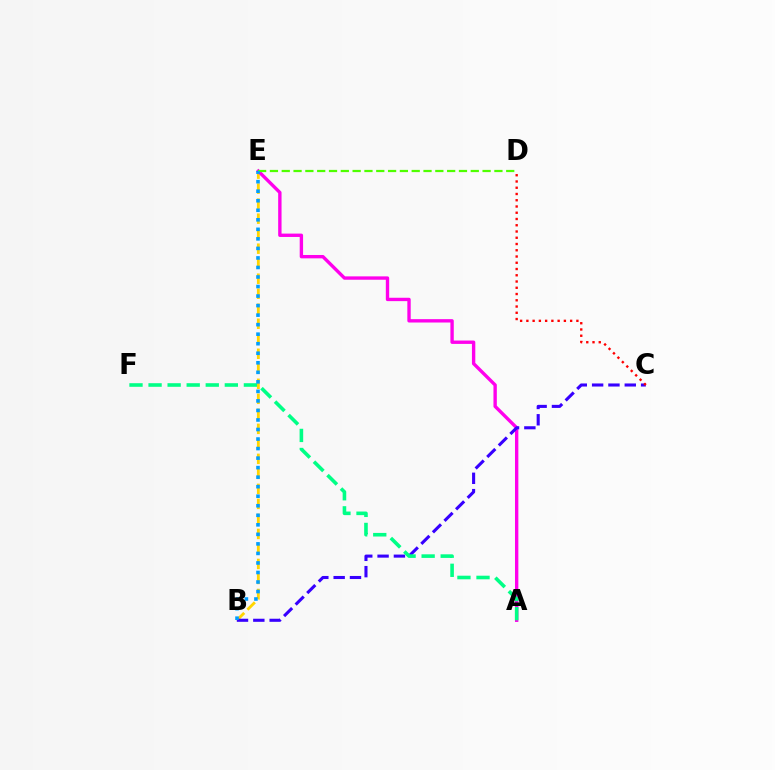{('B', 'E'): [{'color': '#ffd500', 'line_style': 'dashed', 'thickness': 2.04}, {'color': '#009eff', 'line_style': 'dotted', 'thickness': 2.59}], ('A', 'E'): [{'color': '#ff00ed', 'line_style': 'solid', 'thickness': 2.42}], ('B', 'C'): [{'color': '#3700ff', 'line_style': 'dashed', 'thickness': 2.22}], ('A', 'F'): [{'color': '#00ff86', 'line_style': 'dashed', 'thickness': 2.59}], ('D', 'E'): [{'color': '#4fff00', 'line_style': 'dashed', 'thickness': 1.6}], ('C', 'D'): [{'color': '#ff0000', 'line_style': 'dotted', 'thickness': 1.7}]}